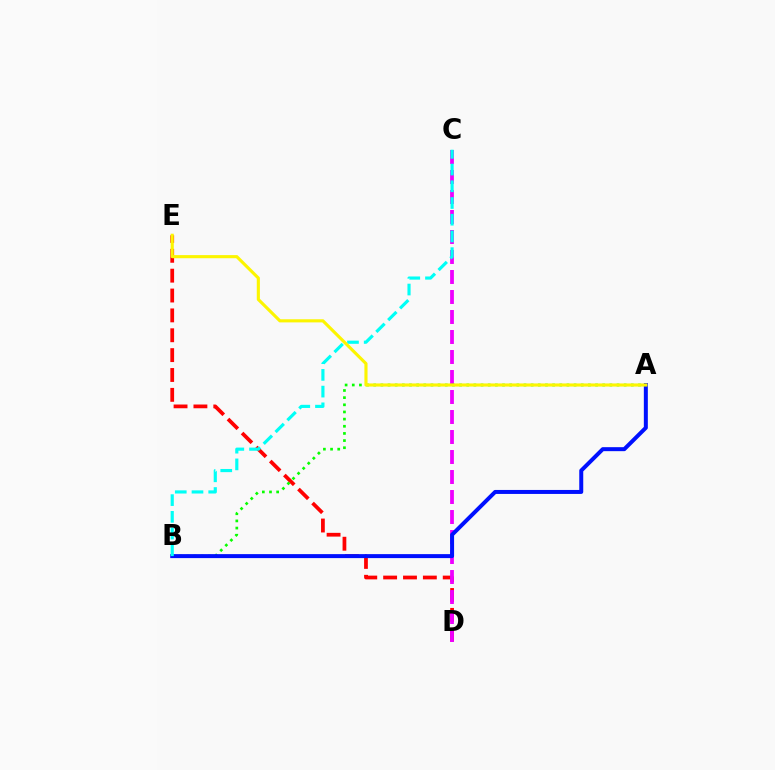{('D', 'E'): [{'color': '#ff0000', 'line_style': 'dashed', 'thickness': 2.7}], ('C', 'D'): [{'color': '#ee00ff', 'line_style': 'dashed', 'thickness': 2.72}], ('A', 'B'): [{'color': '#08ff00', 'line_style': 'dotted', 'thickness': 1.94}, {'color': '#0010ff', 'line_style': 'solid', 'thickness': 2.87}], ('B', 'C'): [{'color': '#00fff6', 'line_style': 'dashed', 'thickness': 2.27}], ('A', 'E'): [{'color': '#fcf500', 'line_style': 'solid', 'thickness': 2.25}]}